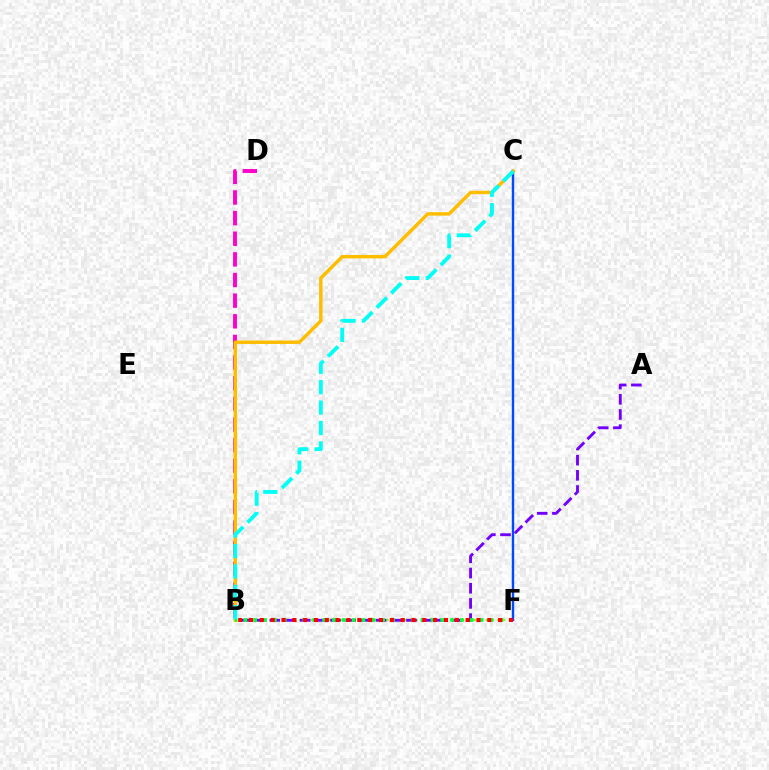{('B', 'F'): [{'color': '#84ff00', 'line_style': 'dotted', 'thickness': 1.58}, {'color': '#00ff39', 'line_style': 'dotted', 'thickness': 2.67}, {'color': '#ff0000', 'line_style': 'dotted', 'thickness': 2.94}], ('A', 'B'): [{'color': '#7200ff', 'line_style': 'dashed', 'thickness': 2.06}], ('C', 'F'): [{'color': '#004bff', 'line_style': 'solid', 'thickness': 1.73}], ('B', 'D'): [{'color': '#ff00cf', 'line_style': 'dashed', 'thickness': 2.8}], ('B', 'C'): [{'color': '#ffbd00', 'line_style': 'solid', 'thickness': 2.48}, {'color': '#00fff6', 'line_style': 'dashed', 'thickness': 2.77}]}